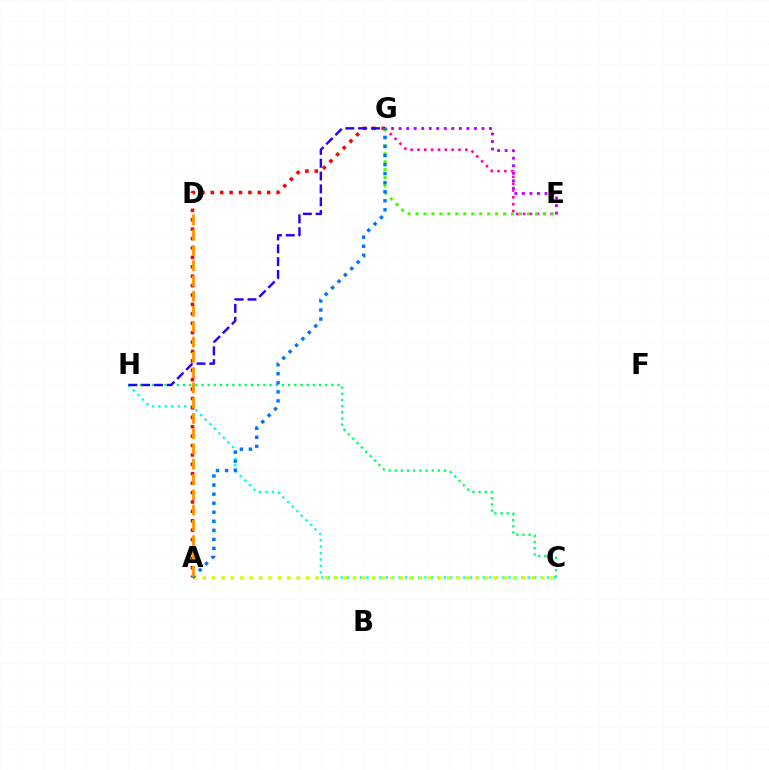{('E', 'G'): [{'color': '#b900ff', 'line_style': 'dotted', 'thickness': 2.05}, {'color': '#ff00ac', 'line_style': 'dotted', 'thickness': 1.86}, {'color': '#3dff00', 'line_style': 'dotted', 'thickness': 2.16}], ('C', 'H'): [{'color': '#00fff6', 'line_style': 'dotted', 'thickness': 1.75}, {'color': '#00ff5c', 'line_style': 'dotted', 'thickness': 1.68}], ('A', 'C'): [{'color': '#d1ff00', 'line_style': 'dotted', 'thickness': 2.55}], ('A', 'G'): [{'color': '#ff0000', 'line_style': 'dotted', 'thickness': 2.56}, {'color': '#0074ff', 'line_style': 'dotted', 'thickness': 2.46}], ('G', 'H'): [{'color': '#2500ff', 'line_style': 'dashed', 'thickness': 1.74}], ('A', 'D'): [{'color': '#ff9400', 'line_style': 'dashed', 'thickness': 2.08}]}